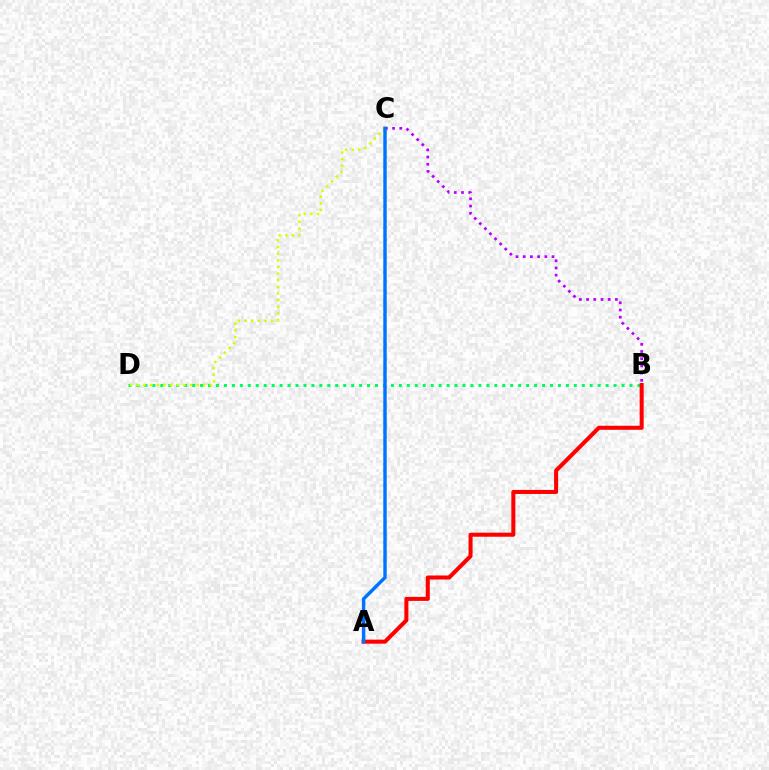{('B', 'D'): [{'color': '#00ff5c', 'line_style': 'dotted', 'thickness': 2.16}], ('C', 'D'): [{'color': '#d1ff00', 'line_style': 'dotted', 'thickness': 1.8}], ('A', 'B'): [{'color': '#ff0000', 'line_style': 'solid', 'thickness': 2.91}], ('B', 'C'): [{'color': '#b900ff', 'line_style': 'dotted', 'thickness': 1.96}], ('A', 'C'): [{'color': '#0074ff', 'line_style': 'solid', 'thickness': 2.47}]}